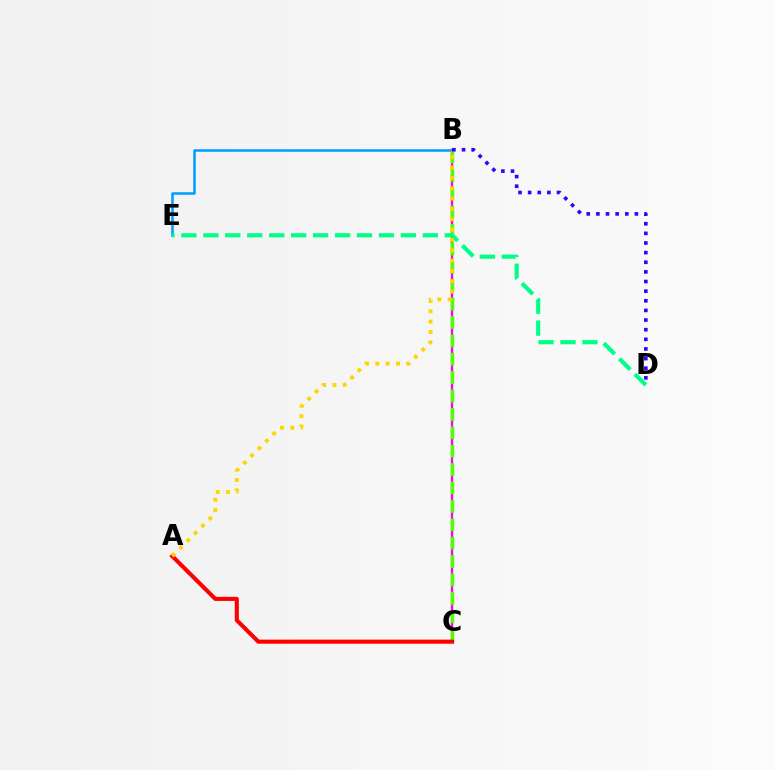{('B', 'E'): [{'color': '#009eff', 'line_style': 'solid', 'thickness': 1.82}], ('B', 'C'): [{'color': '#ff00ed', 'line_style': 'solid', 'thickness': 1.69}, {'color': '#4fff00', 'line_style': 'dashed', 'thickness': 2.5}], ('D', 'E'): [{'color': '#00ff86', 'line_style': 'dashed', 'thickness': 2.98}], ('B', 'D'): [{'color': '#3700ff', 'line_style': 'dotted', 'thickness': 2.62}], ('A', 'C'): [{'color': '#ff0000', 'line_style': 'solid', 'thickness': 2.94}], ('A', 'B'): [{'color': '#ffd500', 'line_style': 'dotted', 'thickness': 2.81}]}